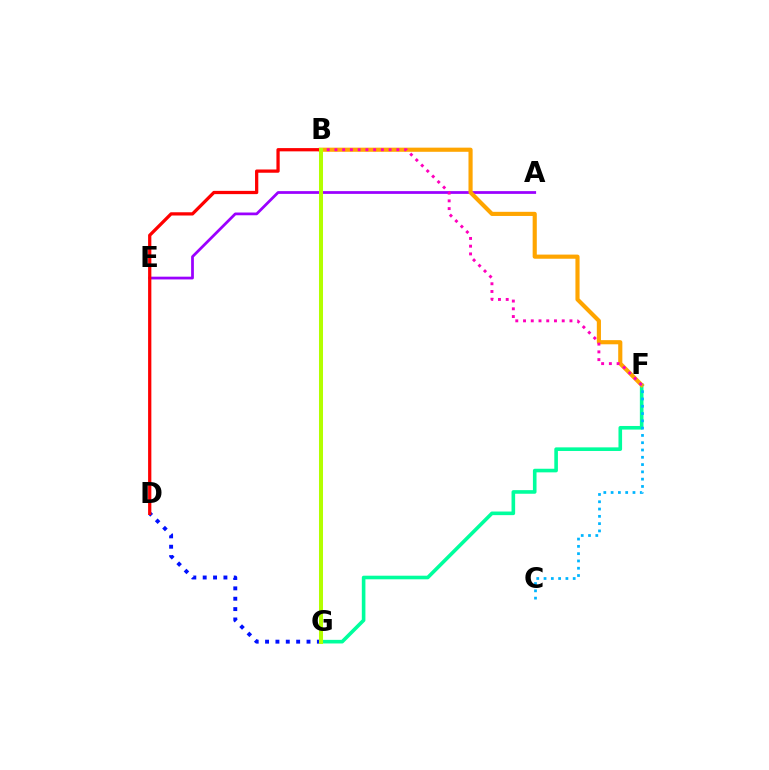{('F', 'G'): [{'color': '#00ff9d', 'line_style': 'solid', 'thickness': 2.6}], ('B', 'G'): [{'color': '#08ff00', 'line_style': 'dashed', 'thickness': 1.57}, {'color': '#b3ff00', 'line_style': 'solid', 'thickness': 2.9}], ('A', 'E'): [{'color': '#9b00ff', 'line_style': 'solid', 'thickness': 1.98}], ('B', 'F'): [{'color': '#ffa500', 'line_style': 'solid', 'thickness': 2.98}, {'color': '#ff00bd', 'line_style': 'dotted', 'thickness': 2.1}], ('C', 'F'): [{'color': '#00b5ff', 'line_style': 'dotted', 'thickness': 1.98}], ('D', 'G'): [{'color': '#0010ff', 'line_style': 'dotted', 'thickness': 2.82}], ('B', 'D'): [{'color': '#ff0000', 'line_style': 'solid', 'thickness': 2.34}]}